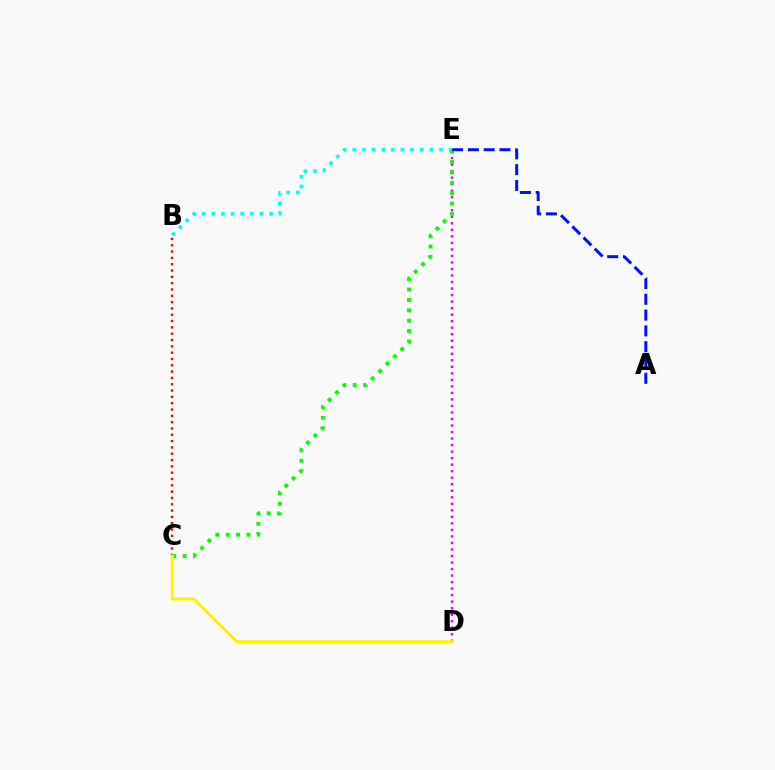{('D', 'E'): [{'color': '#ee00ff', 'line_style': 'dotted', 'thickness': 1.77}], ('B', 'C'): [{'color': '#ff0000', 'line_style': 'dotted', 'thickness': 1.72}], ('B', 'E'): [{'color': '#00fff6', 'line_style': 'dotted', 'thickness': 2.62}], ('C', 'E'): [{'color': '#08ff00', 'line_style': 'dotted', 'thickness': 2.82}], ('A', 'E'): [{'color': '#0010ff', 'line_style': 'dashed', 'thickness': 2.15}], ('C', 'D'): [{'color': '#fcf500', 'line_style': 'solid', 'thickness': 2.16}]}